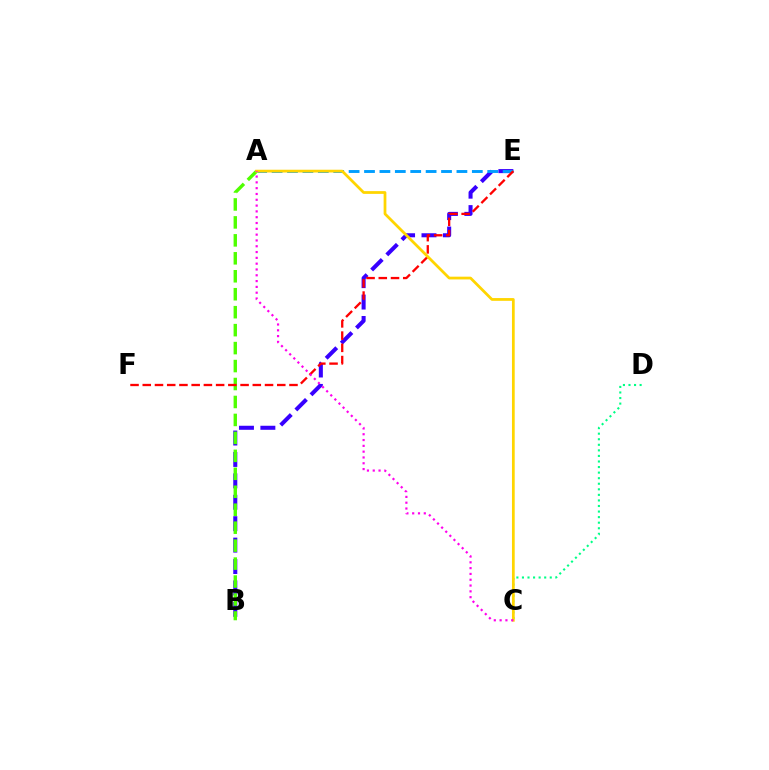{('B', 'E'): [{'color': '#3700ff', 'line_style': 'dashed', 'thickness': 2.91}], ('C', 'D'): [{'color': '#00ff86', 'line_style': 'dotted', 'thickness': 1.51}], ('A', 'E'): [{'color': '#009eff', 'line_style': 'dashed', 'thickness': 2.09}], ('A', 'B'): [{'color': '#4fff00', 'line_style': 'dashed', 'thickness': 2.44}], ('E', 'F'): [{'color': '#ff0000', 'line_style': 'dashed', 'thickness': 1.66}], ('A', 'C'): [{'color': '#ffd500', 'line_style': 'solid', 'thickness': 1.98}, {'color': '#ff00ed', 'line_style': 'dotted', 'thickness': 1.58}]}